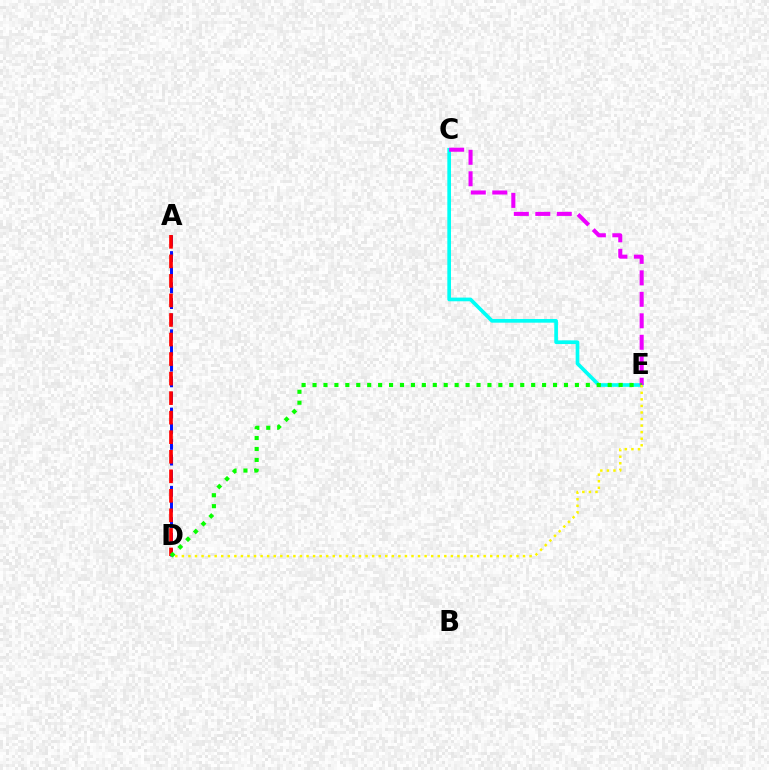{('C', 'E'): [{'color': '#00fff6', 'line_style': 'solid', 'thickness': 2.65}, {'color': '#ee00ff', 'line_style': 'dashed', 'thickness': 2.92}], ('A', 'D'): [{'color': '#0010ff', 'line_style': 'dashed', 'thickness': 2.13}, {'color': '#ff0000', 'line_style': 'dashed', 'thickness': 2.65}], ('D', 'E'): [{'color': '#08ff00', 'line_style': 'dotted', 'thickness': 2.97}, {'color': '#fcf500', 'line_style': 'dotted', 'thickness': 1.78}]}